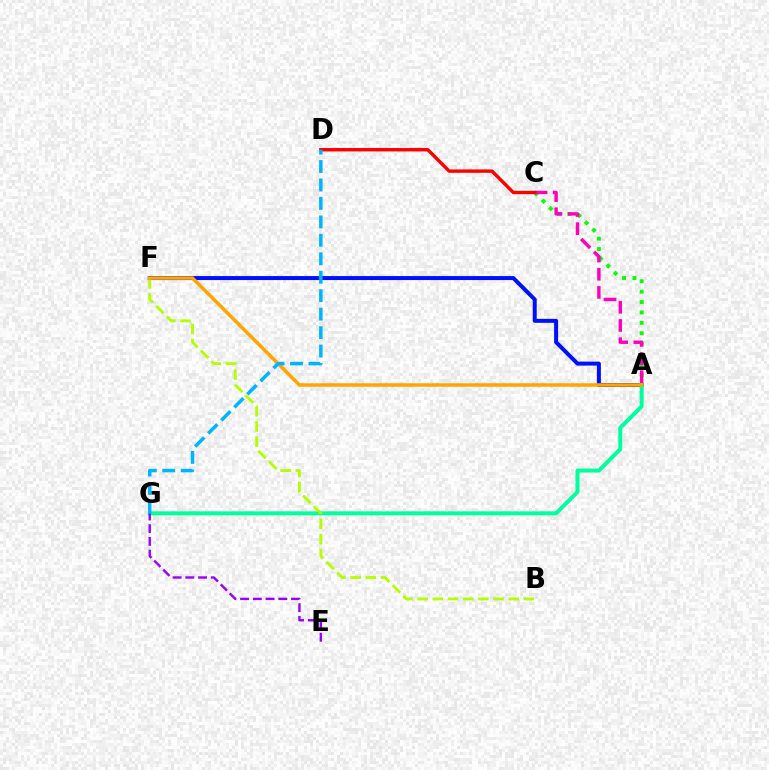{('A', 'F'): [{'color': '#0010ff', 'line_style': 'solid', 'thickness': 2.88}, {'color': '#ffa500', 'line_style': 'solid', 'thickness': 2.51}], ('A', 'G'): [{'color': '#00ff9d', 'line_style': 'solid', 'thickness': 2.86}], ('A', 'C'): [{'color': '#08ff00', 'line_style': 'dotted', 'thickness': 2.83}, {'color': '#ff00bd', 'line_style': 'dashed', 'thickness': 2.47}], ('B', 'F'): [{'color': '#b3ff00', 'line_style': 'dashed', 'thickness': 2.06}], ('E', 'G'): [{'color': '#9b00ff', 'line_style': 'dashed', 'thickness': 1.73}], ('C', 'D'): [{'color': '#ff0000', 'line_style': 'solid', 'thickness': 2.44}], ('D', 'G'): [{'color': '#00b5ff', 'line_style': 'dashed', 'thickness': 2.51}]}